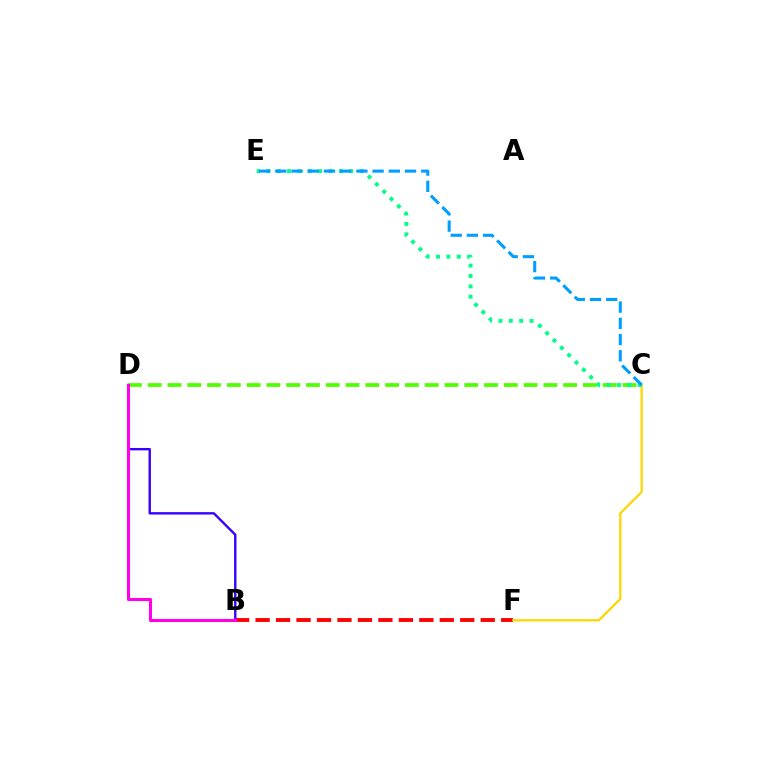{('B', 'F'): [{'color': '#ff0000', 'line_style': 'dashed', 'thickness': 2.78}], ('C', 'F'): [{'color': '#ffd500', 'line_style': 'solid', 'thickness': 1.61}], ('B', 'D'): [{'color': '#3700ff', 'line_style': 'solid', 'thickness': 1.72}, {'color': '#ff00ed', 'line_style': 'solid', 'thickness': 2.21}], ('C', 'D'): [{'color': '#4fff00', 'line_style': 'dashed', 'thickness': 2.69}], ('C', 'E'): [{'color': '#00ff86', 'line_style': 'dotted', 'thickness': 2.82}, {'color': '#009eff', 'line_style': 'dashed', 'thickness': 2.2}]}